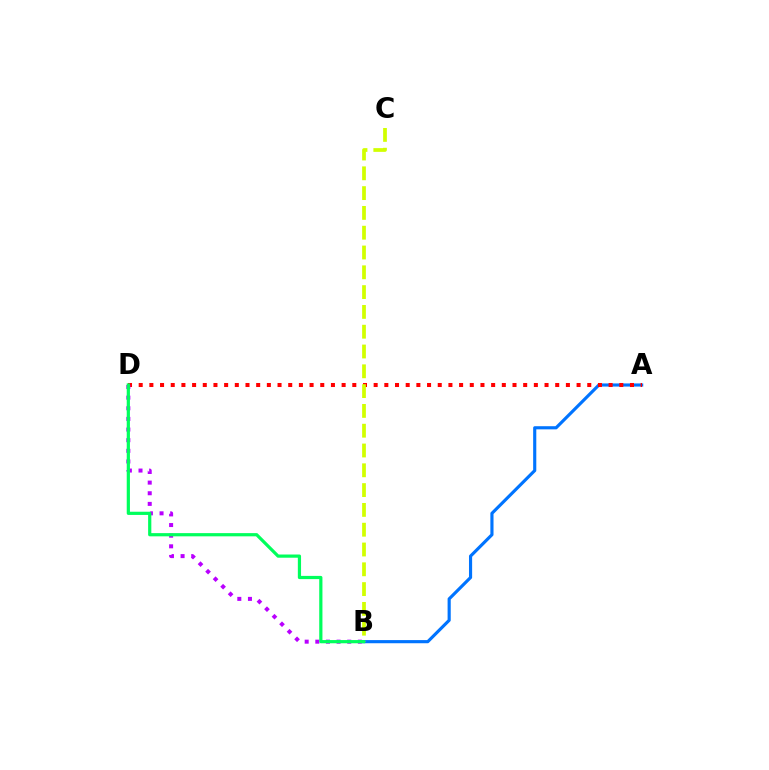{('A', 'B'): [{'color': '#0074ff', 'line_style': 'solid', 'thickness': 2.26}], ('A', 'D'): [{'color': '#ff0000', 'line_style': 'dotted', 'thickness': 2.9}], ('B', 'D'): [{'color': '#b900ff', 'line_style': 'dotted', 'thickness': 2.89}, {'color': '#00ff5c', 'line_style': 'solid', 'thickness': 2.31}], ('B', 'C'): [{'color': '#d1ff00', 'line_style': 'dashed', 'thickness': 2.69}]}